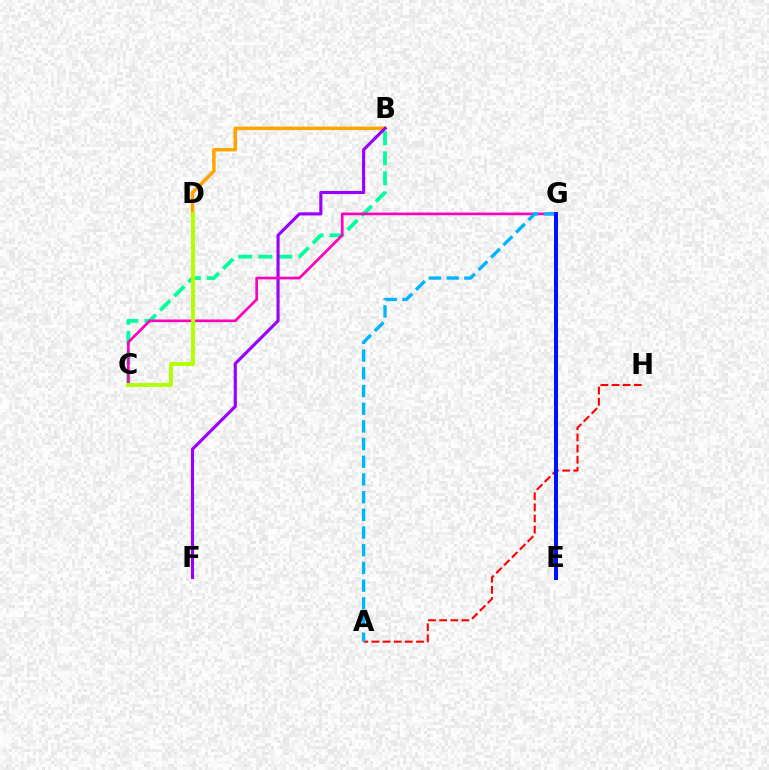{('E', 'G'): [{'color': '#08ff00', 'line_style': 'dotted', 'thickness': 1.64}, {'color': '#0010ff', 'line_style': 'solid', 'thickness': 2.87}], ('B', 'D'): [{'color': '#ffa500', 'line_style': 'solid', 'thickness': 2.51}], ('B', 'C'): [{'color': '#00ff9d', 'line_style': 'dashed', 'thickness': 2.73}], ('B', 'F'): [{'color': '#9b00ff', 'line_style': 'solid', 'thickness': 2.25}], ('A', 'H'): [{'color': '#ff0000', 'line_style': 'dashed', 'thickness': 1.51}], ('C', 'G'): [{'color': '#ff00bd', 'line_style': 'solid', 'thickness': 1.93}], ('C', 'D'): [{'color': '#b3ff00', 'line_style': 'solid', 'thickness': 2.8}], ('A', 'G'): [{'color': '#00b5ff', 'line_style': 'dashed', 'thickness': 2.4}]}